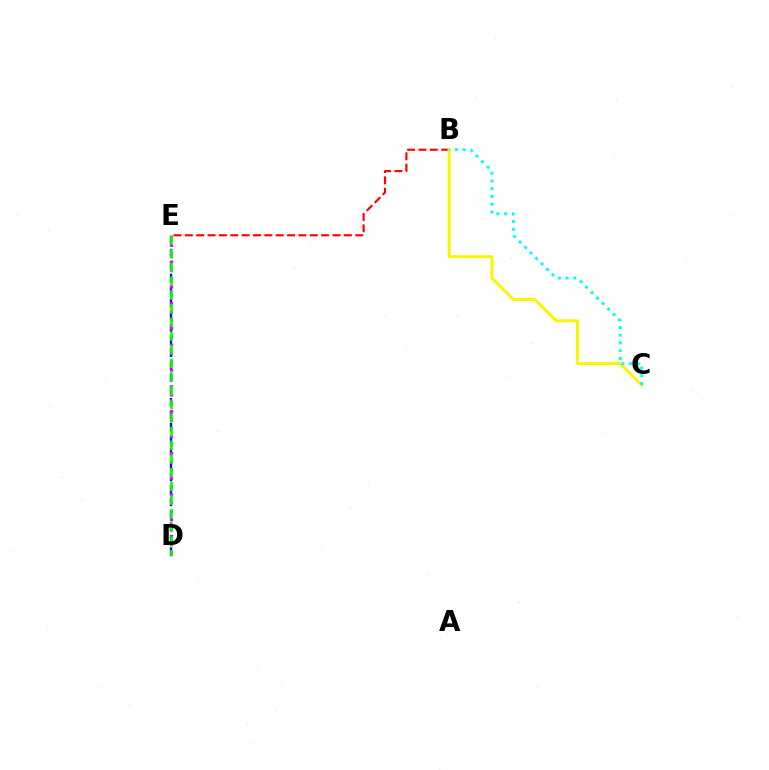{('D', 'E'): [{'color': '#0010ff', 'line_style': 'dashed', 'thickness': 1.69}, {'color': '#ee00ff', 'line_style': 'dotted', 'thickness': 2.26}, {'color': '#08ff00', 'line_style': 'dashed', 'thickness': 1.86}], ('B', 'E'): [{'color': '#ff0000', 'line_style': 'dashed', 'thickness': 1.54}], ('B', 'C'): [{'color': '#fcf500', 'line_style': 'solid', 'thickness': 2.15}, {'color': '#00fff6', 'line_style': 'dotted', 'thickness': 2.11}]}